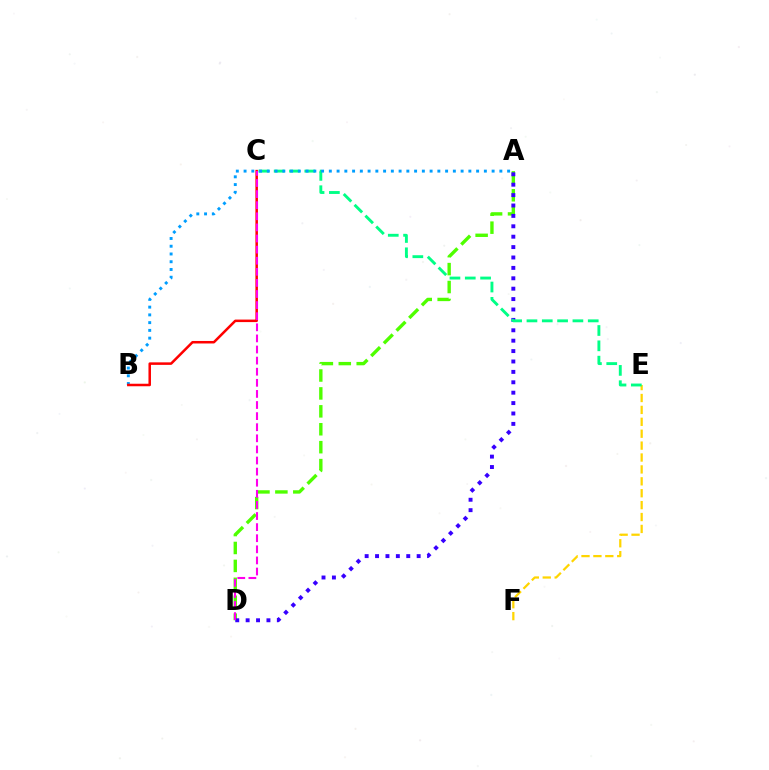{('E', 'F'): [{'color': '#ffd500', 'line_style': 'dashed', 'thickness': 1.62}], ('A', 'D'): [{'color': '#4fff00', 'line_style': 'dashed', 'thickness': 2.43}, {'color': '#3700ff', 'line_style': 'dotted', 'thickness': 2.83}], ('C', 'E'): [{'color': '#00ff86', 'line_style': 'dashed', 'thickness': 2.08}], ('A', 'B'): [{'color': '#009eff', 'line_style': 'dotted', 'thickness': 2.11}], ('B', 'C'): [{'color': '#ff0000', 'line_style': 'solid', 'thickness': 1.81}], ('C', 'D'): [{'color': '#ff00ed', 'line_style': 'dashed', 'thickness': 1.51}]}